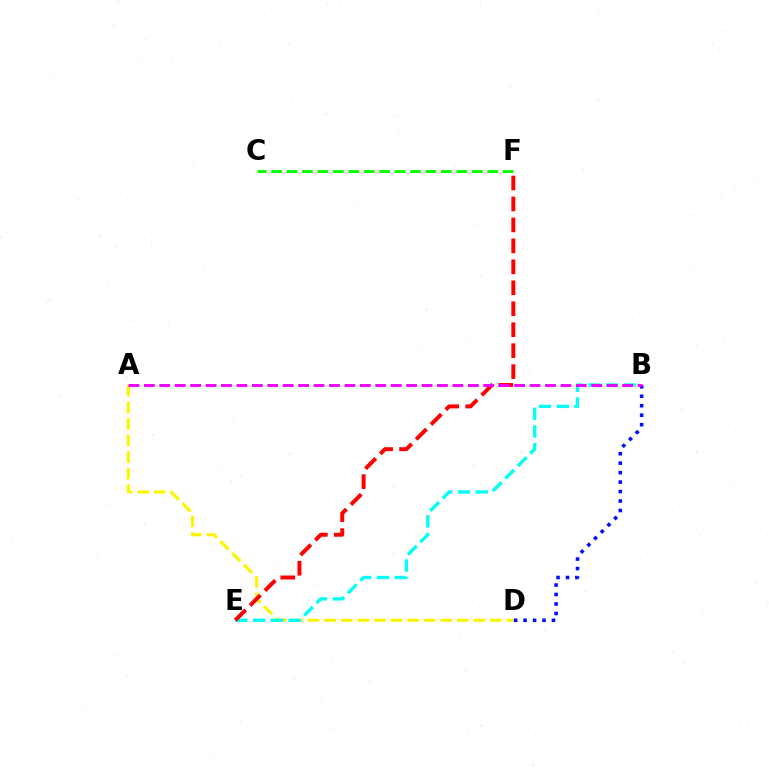{('A', 'D'): [{'color': '#fcf500', 'line_style': 'dashed', 'thickness': 2.25}], ('B', 'D'): [{'color': '#0010ff', 'line_style': 'dotted', 'thickness': 2.57}], ('C', 'F'): [{'color': '#08ff00', 'line_style': 'dashed', 'thickness': 2.1}], ('B', 'E'): [{'color': '#00fff6', 'line_style': 'dashed', 'thickness': 2.4}], ('E', 'F'): [{'color': '#ff0000', 'line_style': 'dashed', 'thickness': 2.85}], ('A', 'B'): [{'color': '#ee00ff', 'line_style': 'dashed', 'thickness': 2.1}]}